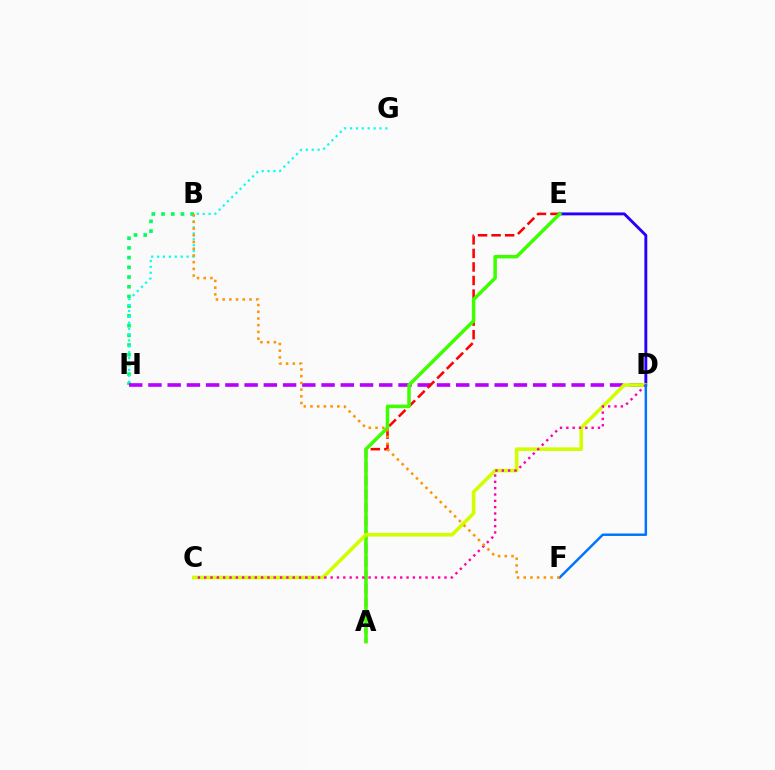{('B', 'H'): [{'color': '#00ff5c', 'line_style': 'dotted', 'thickness': 2.64}], ('D', 'H'): [{'color': '#b900ff', 'line_style': 'dashed', 'thickness': 2.61}], ('D', 'E'): [{'color': '#2500ff', 'line_style': 'solid', 'thickness': 2.08}], ('A', 'E'): [{'color': '#ff0000', 'line_style': 'dashed', 'thickness': 1.84}, {'color': '#3dff00', 'line_style': 'solid', 'thickness': 2.52}], ('G', 'H'): [{'color': '#00fff6', 'line_style': 'dotted', 'thickness': 1.6}], ('C', 'D'): [{'color': '#d1ff00', 'line_style': 'solid', 'thickness': 2.6}, {'color': '#ff00ac', 'line_style': 'dotted', 'thickness': 1.72}], ('D', 'F'): [{'color': '#0074ff', 'line_style': 'solid', 'thickness': 1.78}], ('B', 'F'): [{'color': '#ff9400', 'line_style': 'dotted', 'thickness': 1.82}]}